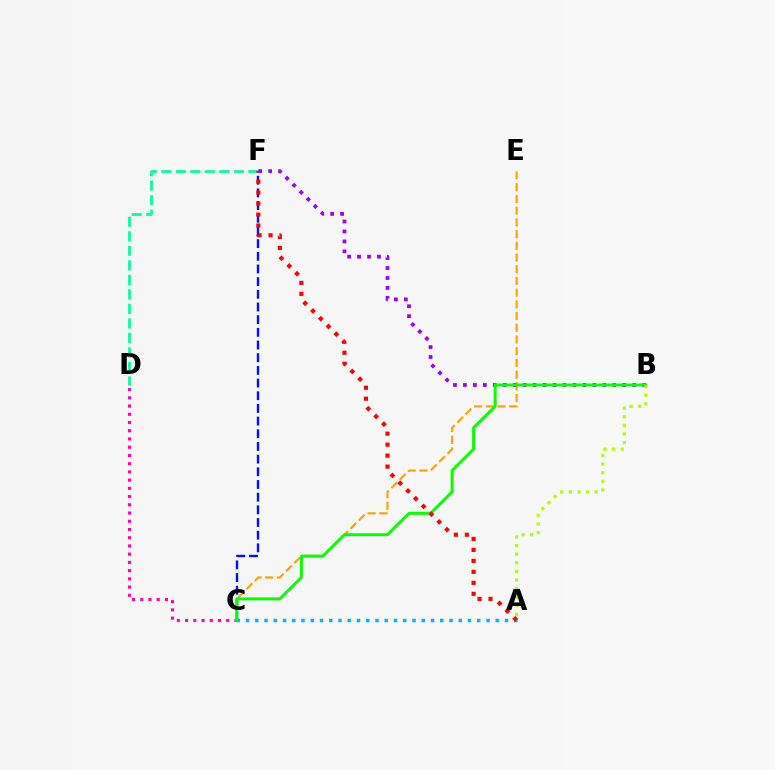{('C', 'E'): [{'color': '#ffa500', 'line_style': 'dashed', 'thickness': 1.59}], ('C', 'D'): [{'color': '#ff00bd', 'line_style': 'dotted', 'thickness': 2.24}], ('D', 'F'): [{'color': '#00ff9d', 'line_style': 'dashed', 'thickness': 1.97}], ('B', 'F'): [{'color': '#9b00ff', 'line_style': 'dotted', 'thickness': 2.7}], ('C', 'F'): [{'color': '#0010ff', 'line_style': 'dashed', 'thickness': 1.72}], ('A', 'C'): [{'color': '#00b5ff', 'line_style': 'dotted', 'thickness': 2.51}], ('B', 'C'): [{'color': '#08ff00', 'line_style': 'solid', 'thickness': 2.15}], ('A', 'B'): [{'color': '#b3ff00', 'line_style': 'dotted', 'thickness': 2.34}], ('A', 'F'): [{'color': '#ff0000', 'line_style': 'dotted', 'thickness': 2.98}]}